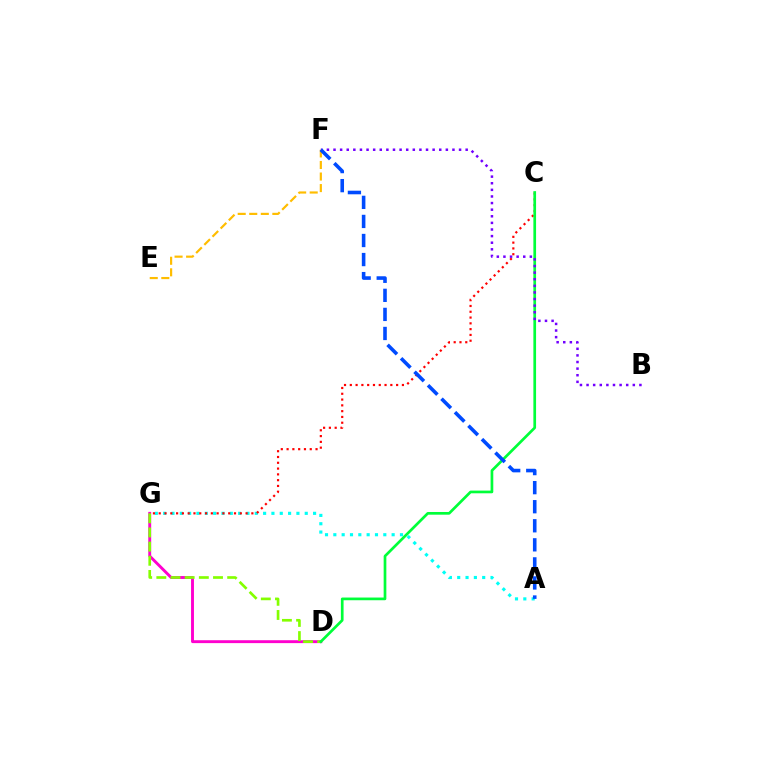{('D', 'G'): [{'color': '#ff00cf', 'line_style': 'solid', 'thickness': 2.09}, {'color': '#84ff00', 'line_style': 'dashed', 'thickness': 1.92}], ('A', 'G'): [{'color': '#00fff6', 'line_style': 'dotted', 'thickness': 2.26}], ('C', 'G'): [{'color': '#ff0000', 'line_style': 'dotted', 'thickness': 1.57}], ('E', 'F'): [{'color': '#ffbd00', 'line_style': 'dashed', 'thickness': 1.57}], ('C', 'D'): [{'color': '#00ff39', 'line_style': 'solid', 'thickness': 1.94}], ('B', 'F'): [{'color': '#7200ff', 'line_style': 'dotted', 'thickness': 1.8}], ('A', 'F'): [{'color': '#004bff', 'line_style': 'dashed', 'thickness': 2.59}]}